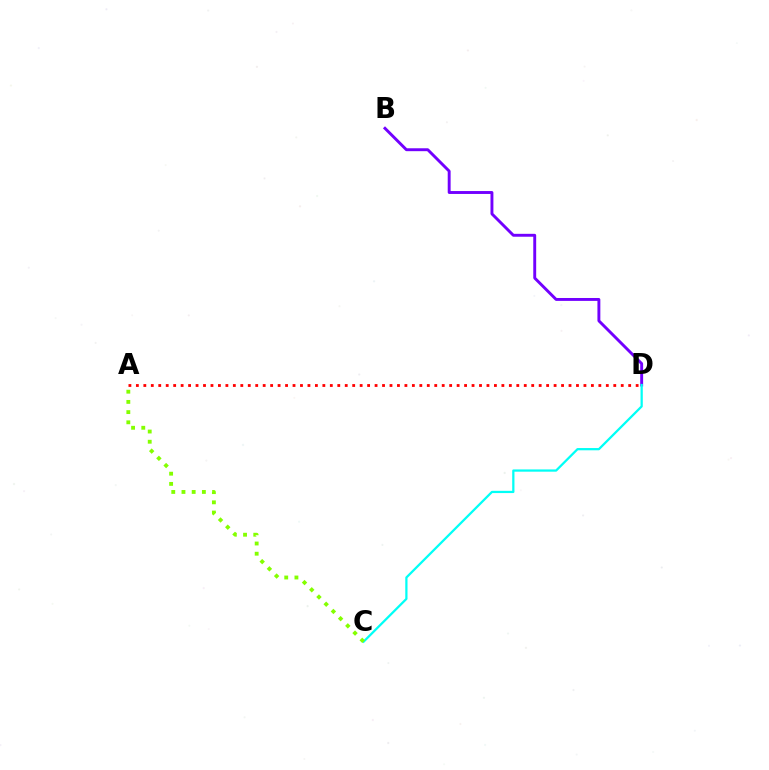{('B', 'D'): [{'color': '#7200ff', 'line_style': 'solid', 'thickness': 2.09}], ('C', 'D'): [{'color': '#00fff6', 'line_style': 'solid', 'thickness': 1.62}], ('A', 'C'): [{'color': '#84ff00', 'line_style': 'dotted', 'thickness': 2.77}], ('A', 'D'): [{'color': '#ff0000', 'line_style': 'dotted', 'thickness': 2.03}]}